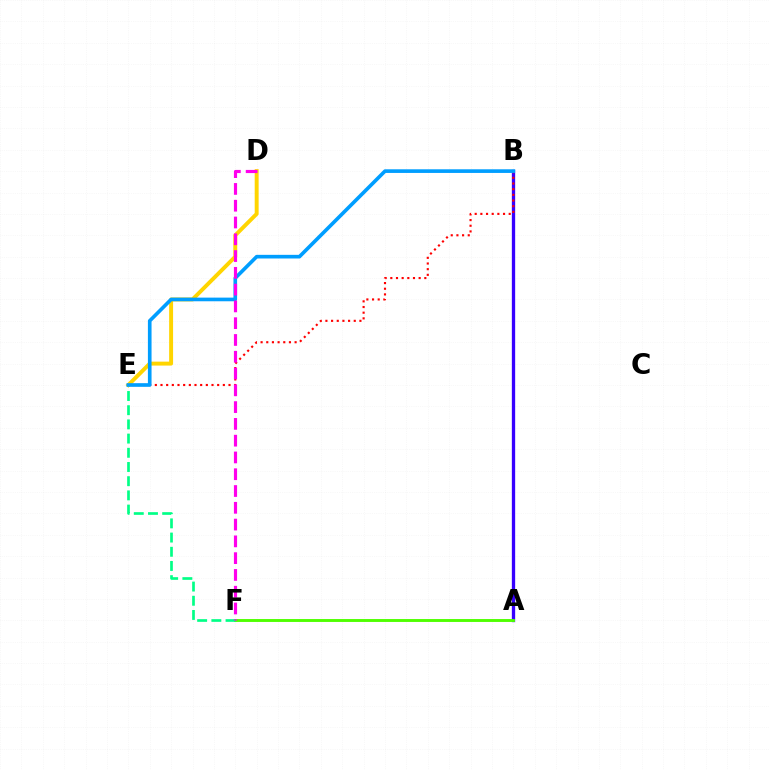{('A', 'B'): [{'color': '#3700ff', 'line_style': 'solid', 'thickness': 2.39}], ('A', 'F'): [{'color': '#4fff00', 'line_style': 'solid', 'thickness': 2.09}], ('E', 'F'): [{'color': '#00ff86', 'line_style': 'dashed', 'thickness': 1.93}], ('B', 'E'): [{'color': '#ff0000', 'line_style': 'dotted', 'thickness': 1.54}, {'color': '#009eff', 'line_style': 'solid', 'thickness': 2.63}], ('D', 'E'): [{'color': '#ffd500', 'line_style': 'solid', 'thickness': 2.84}], ('D', 'F'): [{'color': '#ff00ed', 'line_style': 'dashed', 'thickness': 2.28}]}